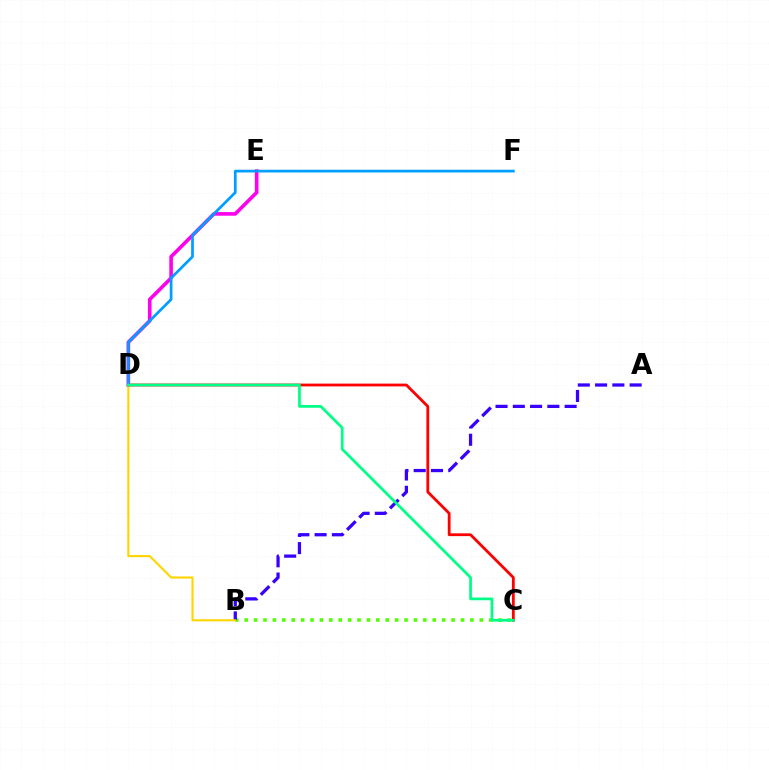{('D', 'E'): [{'color': '#ff00ed', 'line_style': 'solid', 'thickness': 2.61}], ('B', 'C'): [{'color': '#4fff00', 'line_style': 'dotted', 'thickness': 2.55}], ('C', 'D'): [{'color': '#ff0000', 'line_style': 'solid', 'thickness': 2.01}, {'color': '#00ff86', 'line_style': 'solid', 'thickness': 1.96}], ('A', 'B'): [{'color': '#3700ff', 'line_style': 'dashed', 'thickness': 2.35}], ('B', 'D'): [{'color': '#ffd500', 'line_style': 'solid', 'thickness': 1.53}], ('D', 'F'): [{'color': '#009eff', 'line_style': 'solid', 'thickness': 1.96}]}